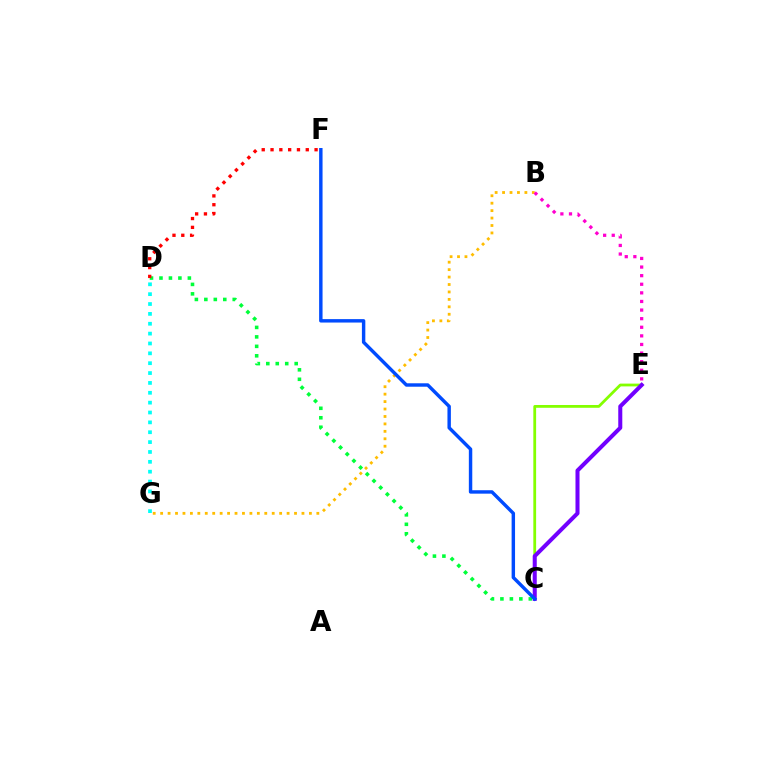{('C', 'E'): [{'color': '#84ff00', 'line_style': 'solid', 'thickness': 2.01}, {'color': '#7200ff', 'line_style': 'solid', 'thickness': 2.9}], ('C', 'D'): [{'color': '#00ff39', 'line_style': 'dotted', 'thickness': 2.57}], ('B', 'G'): [{'color': '#ffbd00', 'line_style': 'dotted', 'thickness': 2.02}], ('D', 'G'): [{'color': '#00fff6', 'line_style': 'dotted', 'thickness': 2.68}], ('D', 'F'): [{'color': '#ff0000', 'line_style': 'dotted', 'thickness': 2.39}], ('B', 'E'): [{'color': '#ff00cf', 'line_style': 'dotted', 'thickness': 2.34}], ('C', 'F'): [{'color': '#004bff', 'line_style': 'solid', 'thickness': 2.47}]}